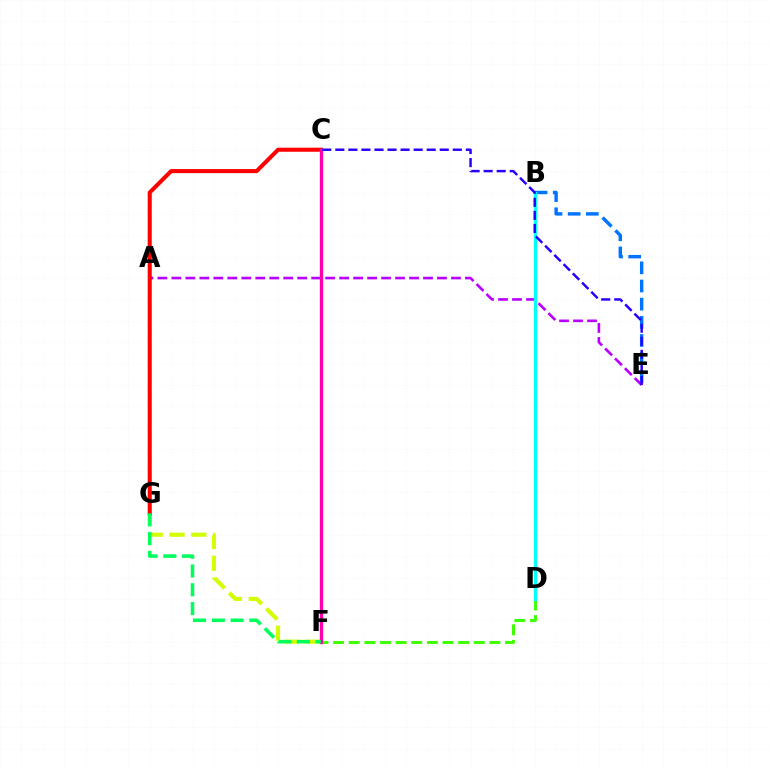{('B', 'E'): [{'color': '#0074ff', 'line_style': 'dashed', 'thickness': 2.47}], ('F', 'G'): [{'color': '#d1ff00', 'line_style': 'dashed', 'thickness': 2.96}, {'color': '#00ff5c', 'line_style': 'dashed', 'thickness': 2.55}], ('A', 'E'): [{'color': '#b900ff', 'line_style': 'dashed', 'thickness': 1.9}], ('C', 'G'): [{'color': '#ff0000', 'line_style': 'solid', 'thickness': 2.93}], ('D', 'F'): [{'color': '#3dff00', 'line_style': 'dashed', 'thickness': 2.12}], ('B', 'D'): [{'color': '#00fff6', 'line_style': 'solid', 'thickness': 2.38}], ('C', 'F'): [{'color': '#ff9400', 'line_style': 'solid', 'thickness': 2.4}, {'color': '#ff00ac', 'line_style': 'solid', 'thickness': 2.25}], ('C', 'E'): [{'color': '#2500ff', 'line_style': 'dashed', 'thickness': 1.77}]}